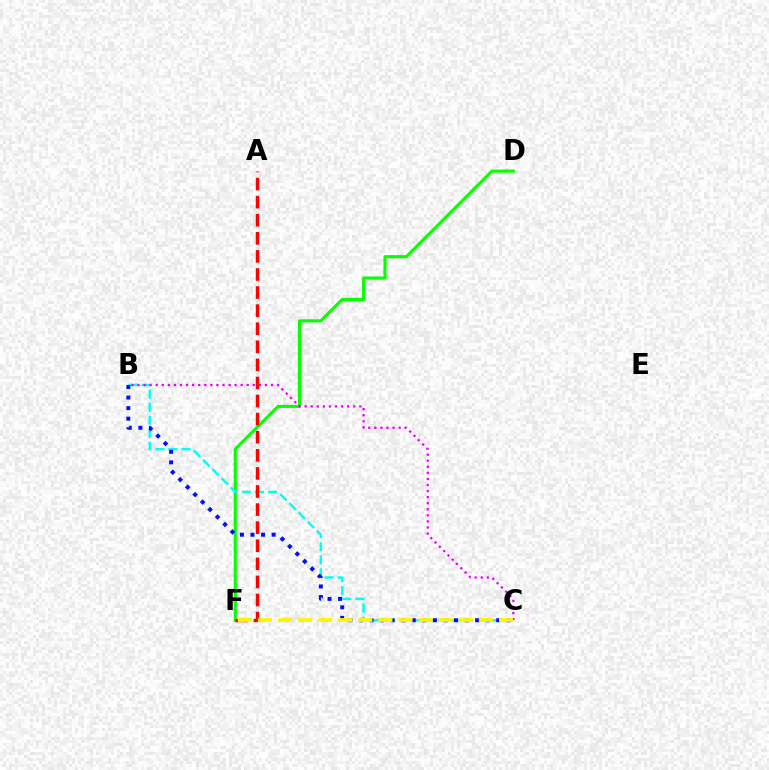{('D', 'F'): [{'color': '#08ff00', 'line_style': 'solid', 'thickness': 2.24}], ('B', 'C'): [{'color': '#00fff6', 'line_style': 'dashed', 'thickness': 1.77}, {'color': '#ee00ff', 'line_style': 'dotted', 'thickness': 1.65}, {'color': '#0010ff', 'line_style': 'dotted', 'thickness': 2.87}], ('A', 'F'): [{'color': '#ff0000', 'line_style': 'dashed', 'thickness': 2.46}], ('C', 'F'): [{'color': '#fcf500', 'line_style': 'dashed', 'thickness': 2.73}]}